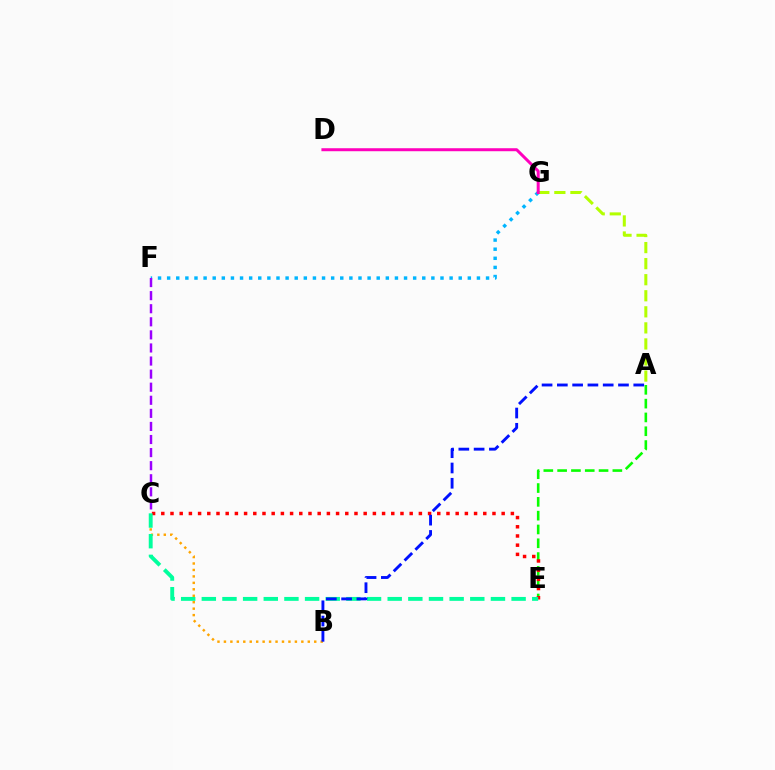{('A', 'G'): [{'color': '#b3ff00', 'line_style': 'dashed', 'thickness': 2.18}], ('B', 'C'): [{'color': '#ffa500', 'line_style': 'dotted', 'thickness': 1.75}], ('A', 'E'): [{'color': '#08ff00', 'line_style': 'dashed', 'thickness': 1.88}], ('F', 'G'): [{'color': '#00b5ff', 'line_style': 'dotted', 'thickness': 2.48}], ('C', 'F'): [{'color': '#9b00ff', 'line_style': 'dashed', 'thickness': 1.78}], ('C', 'E'): [{'color': '#ff0000', 'line_style': 'dotted', 'thickness': 2.5}, {'color': '#00ff9d', 'line_style': 'dashed', 'thickness': 2.81}], ('D', 'G'): [{'color': '#ff00bd', 'line_style': 'solid', 'thickness': 2.16}], ('A', 'B'): [{'color': '#0010ff', 'line_style': 'dashed', 'thickness': 2.08}]}